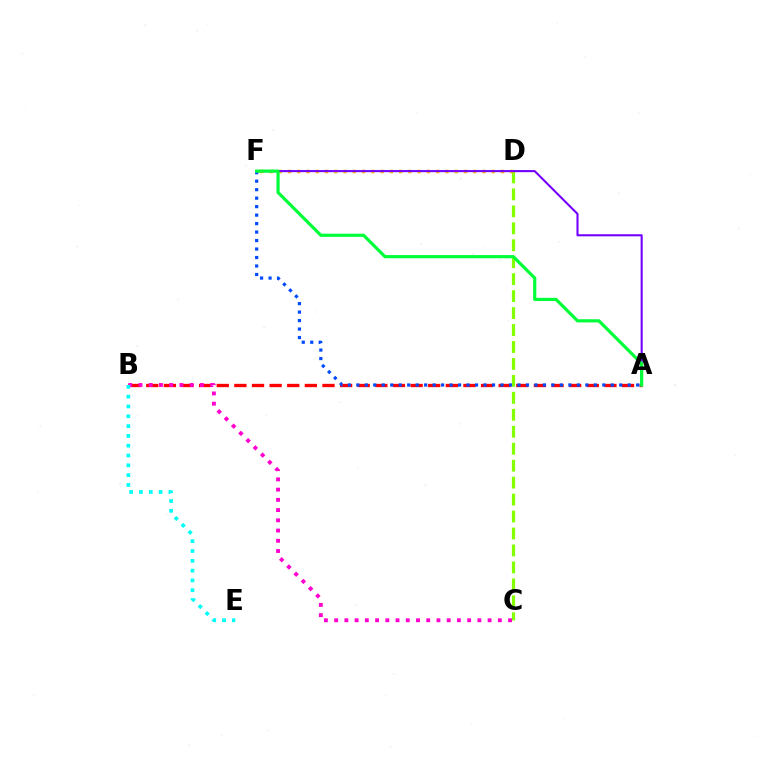{('C', 'D'): [{'color': '#84ff00', 'line_style': 'dashed', 'thickness': 2.3}], ('D', 'F'): [{'color': '#ffbd00', 'line_style': 'dotted', 'thickness': 2.52}], ('A', 'B'): [{'color': '#ff0000', 'line_style': 'dashed', 'thickness': 2.39}], ('A', 'F'): [{'color': '#7200ff', 'line_style': 'solid', 'thickness': 1.51}, {'color': '#004bff', 'line_style': 'dotted', 'thickness': 2.3}, {'color': '#00ff39', 'line_style': 'solid', 'thickness': 2.29}], ('B', 'C'): [{'color': '#ff00cf', 'line_style': 'dotted', 'thickness': 2.78}], ('B', 'E'): [{'color': '#00fff6', 'line_style': 'dotted', 'thickness': 2.66}]}